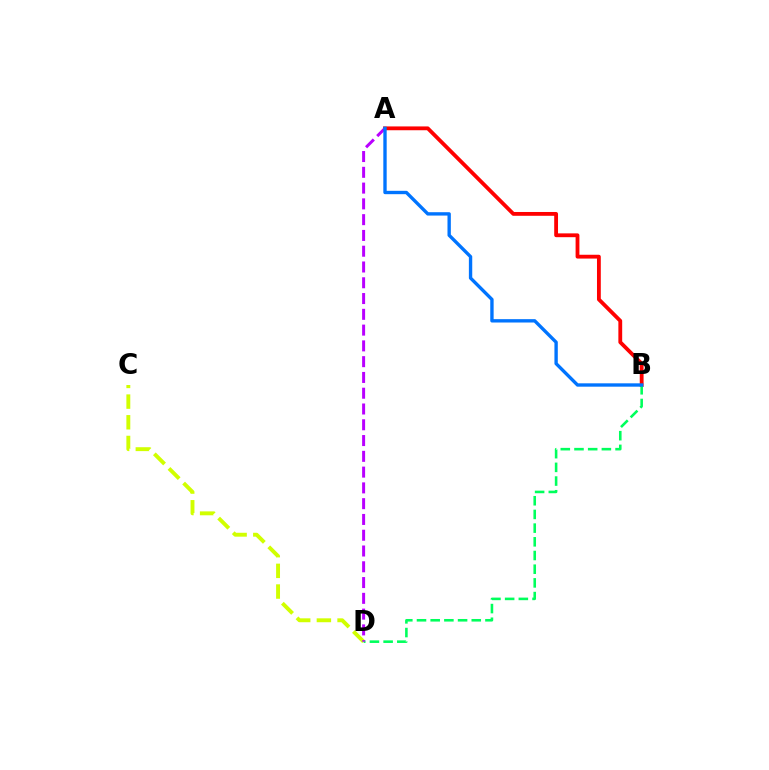{('A', 'B'): [{'color': '#ff0000', 'line_style': 'solid', 'thickness': 2.75}, {'color': '#0074ff', 'line_style': 'solid', 'thickness': 2.42}], ('C', 'D'): [{'color': '#d1ff00', 'line_style': 'dashed', 'thickness': 2.81}], ('B', 'D'): [{'color': '#00ff5c', 'line_style': 'dashed', 'thickness': 1.86}], ('A', 'D'): [{'color': '#b900ff', 'line_style': 'dashed', 'thickness': 2.14}]}